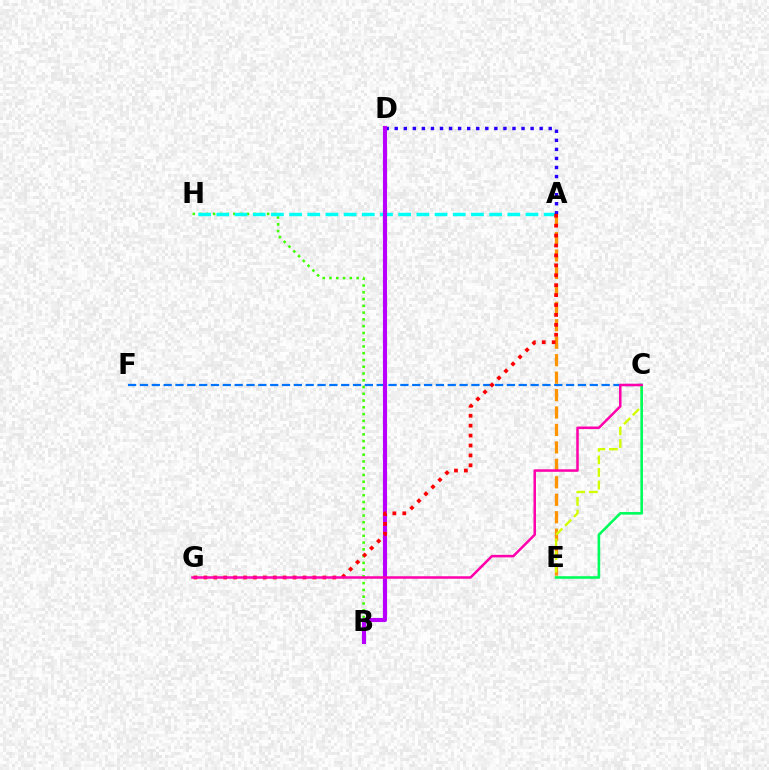{('C', 'F'): [{'color': '#0074ff', 'line_style': 'dashed', 'thickness': 1.61}], ('B', 'H'): [{'color': '#3dff00', 'line_style': 'dotted', 'thickness': 1.84}], ('A', 'E'): [{'color': '#ff9400', 'line_style': 'dashed', 'thickness': 2.37}], ('C', 'E'): [{'color': '#d1ff00', 'line_style': 'dashed', 'thickness': 1.71}, {'color': '#00ff5c', 'line_style': 'solid', 'thickness': 1.87}], ('A', 'H'): [{'color': '#00fff6', 'line_style': 'dashed', 'thickness': 2.47}], ('A', 'D'): [{'color': '#2500ff', 'line_style': 'dotted', 'thickness': 2.46}], ('B', 'D'): [{'color': '#b900ff', 'line_style': 'solid', 'thickness': 2.97}], ('A', 'G'): [{'color': '#ff0000', 'line_style': 'dotted', 'thickness': 2.69}], ('C', 'G'): [{'color': '#ff00ac', 'line_style': 'solid', 'thickness': 1.81}]}